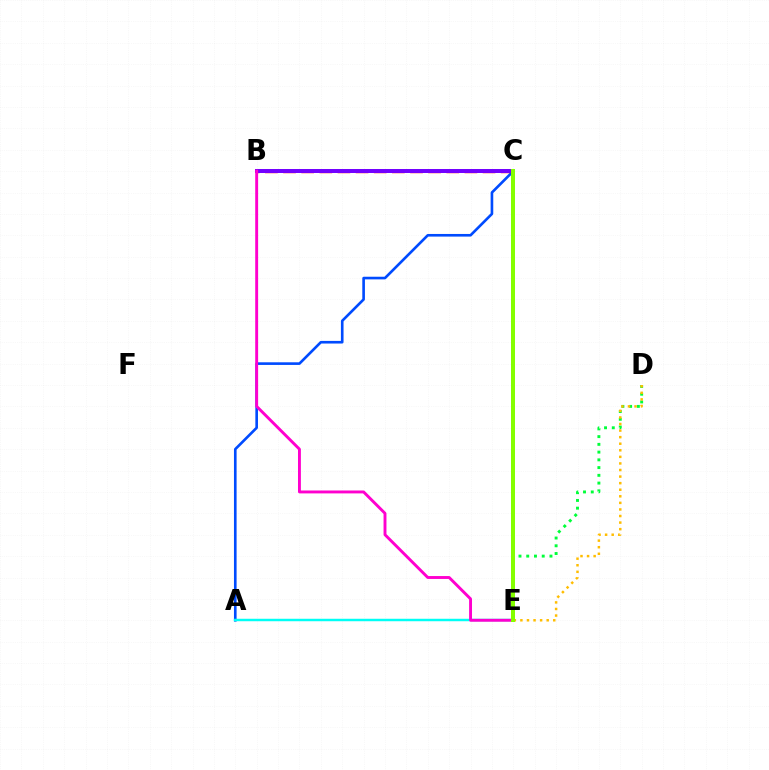{('D', 'E'): [{'color': '#00ff39', 'line_style': 'dotted', 'thickness': 2.1}, {'color': '#ffbd00', 'line_style': 'dotted', 'thickness': 1.79}], ('A', 'C'): [{'color': '#004bff', 'line_style': 'solid', 'thickness': 1.9}], ('A', 'E'): [{'color': '#00fff6', 'line_style': 'solid', 'thickness': 1.77}], ('B', 'C'): [{'color': '#ff0000', 'line_style': 'dashed', 'thickness': 2.46}, {'color': '#7200ff', 'line_style': 'solid', 'thickness': 2.86}], ('B', 'E'): [{'color': '#ff00cf', 'line_style': 'solid', 'thickness': 2.09}], ('C', 'E'): [{'color': '#84ff00', 'line_style': 'solid', 'thickness': 2.89}]}